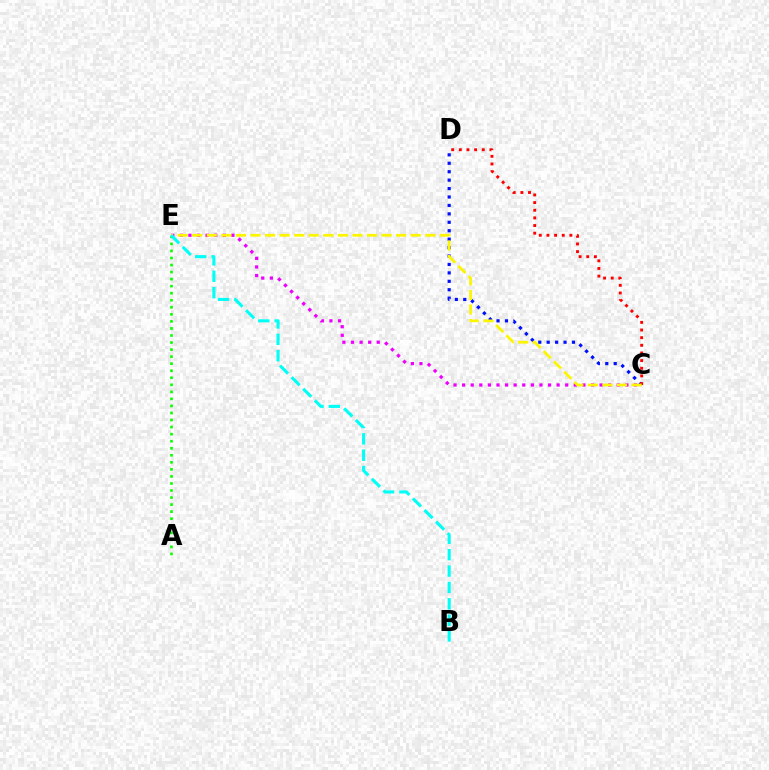{('C', 'E'): [{'color': '#ee00ff', 'line_style': 'dotted', 'thickness': 2.33}, {'color': '#fcf500', 'line_style': 'dashed', 'thickness': 1.98}], ('C', 'D'): [{'color': '#0010ff', 'line_style': 'dotted', 'thickness': 2.29}, {'color': '#ff0000', 'line_style': 'dotted', 'thickness': 2.08}], ('A', 'E'): [{'color': '#08ff00', 'line_style': 'dotted', 'thickness': 1.91}], ('B', 'E'): [{'color': '#00fff6', 'line_style': 'dashed', 'thickness': 2.23}]}